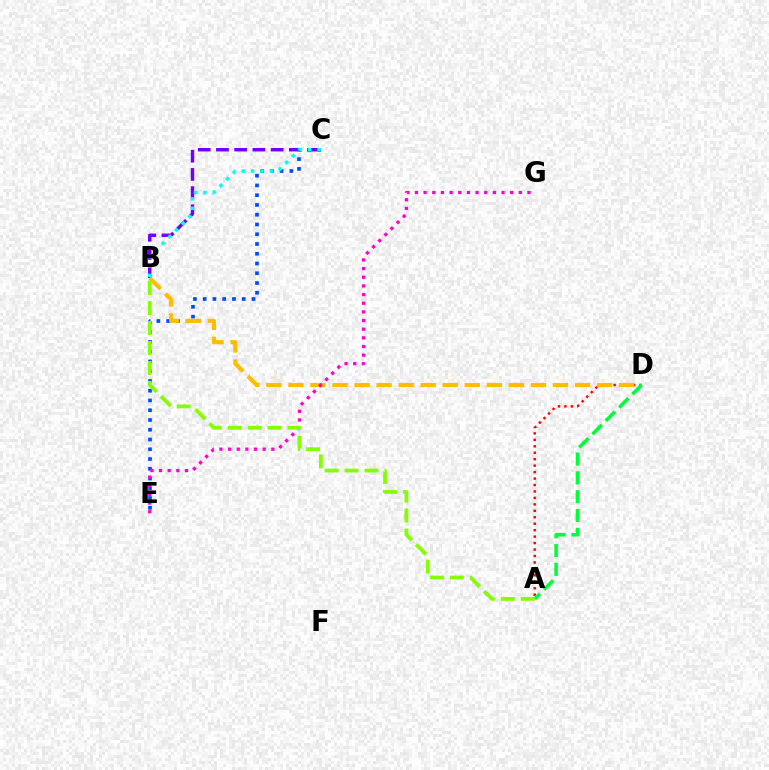{('A', 'D'): [{'color': '#ff0000', 'line_style': 'dotted', 'thickness': 1.75}, {'color': '#00ff39', 'line_style': 'dashed', 'thickness': 2.56}], ('B', 'C'): [{'color': '#7200ff', 'line_style': 'dashed', 'thickness': 2.47}, {'color': '#00fff6', 'line_style': 'dotted', 'thickness': 2.56}], ('C', 'E'): [{'color': '#004bff', 'line_style': 'dotted', 'thickness': 2.65}], ('B', 'D'): [{'color': '#ffbd00', 'line_style': 'dashed', 'thickness': 2.99}], ('E', 'G'): [{'color': '#ff00cf', 'line_style': 'dotted', 'thickness': 2.35}], ('A', 'B'): [{'color': '#84ff00', 'line_style': 'dashed', 'thickness': 2.71}]}